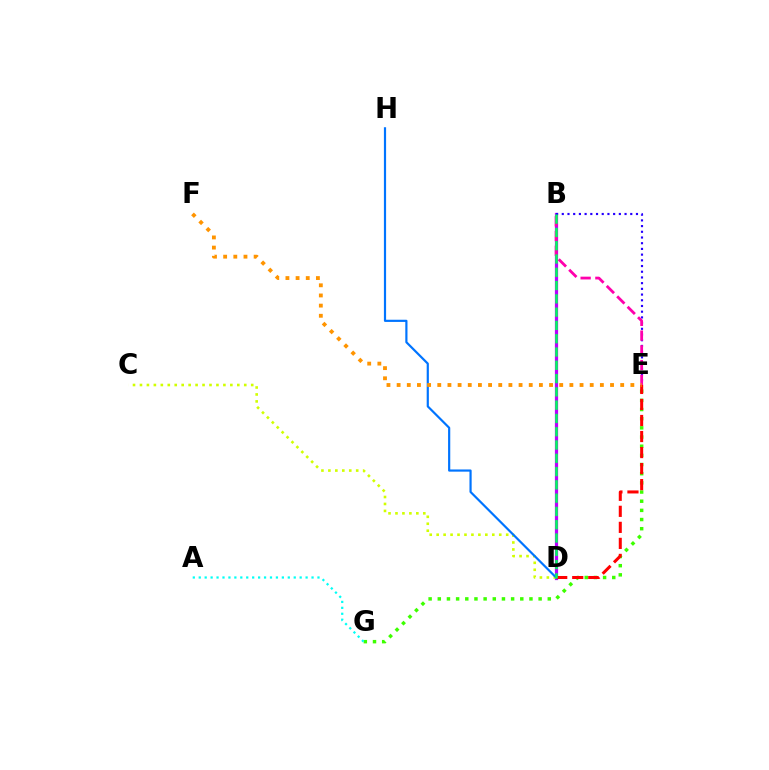{('E', 'G'): [{'color': '#3dff00', 'line_style': 'dotted', 'thickness': 2.49}], ('A', 'G'): [{'color': '#00fff6', 'line_style': 'dotted', 'thickness': 1.61}], ('B', 'D'): [{'color': '#b900ff', 'line_style': 'solid', 'thickness': 2.32}, {'color': '#00ff5c', 'line_style': 'dashed', 'thickness': 1.8}], ('B', 'E'): [{'color': '#2500ff', 'line_style': 'dotted', 'thickness': 1.55}, {'color': '#ff00ac', 'line_style': 'dashed', 'thickness': 2.0}], ('C', 'D'): [{'color': '#d1ff00', 'line_style': 'dotted', 'thickness': 1.89}], ('D', 'E'): [{'color': '#ff0000', 'line_style': 'dashed', 'thickness': 2.18}], ('D', 'H'): [{'color': '#0074ff', 'line_style': 'solid', 'thickness': 1.57}], ('E', 'F'): [{'color': '#ff9400', 'line_style': 'dotted', 'thickness': 2.76}]}